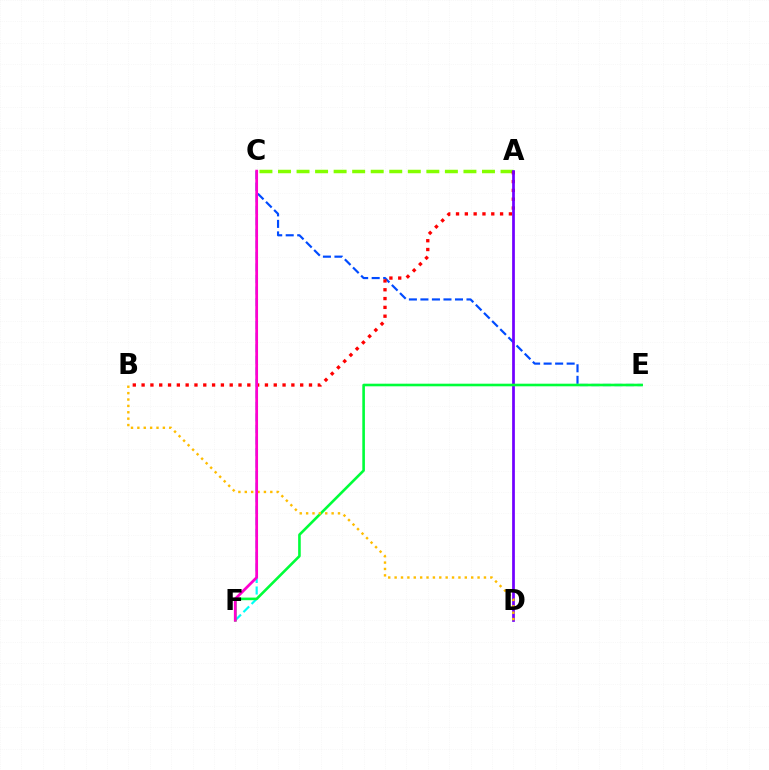{('C', 'E'): [{'color': '#004bff', 'line_style': 'dashed', 'thickness': 1.57}], ('C', 'F'): [{'color': '#00fff6', 'line_style': 'dashed', 'thickness': 1.57}, {'color': '#ff00cf', 'line_style': 'solid', 'thickness': 1.98}], ('A', 'C'): [{'color': '#84ff00', 'line_style': 'dashed', 'thickness': 2.52}], ('A', 'B'): [{'color': '#ff0000', 'line_style': 'dotted', 'thickness': 2.39}], ('A', 'D'): [{'color': '#7200ff', 'line_style': 'solid', 'thickness': 1.97}], ('E', 'F'): [{'color': '#00ff39', 'line_style': 'solid', 'thickness': 1.88}], ('B', 'D'): [{'color': '#ffbd00', 'line_style': 'dotted', 'thickness': 1.73}]}